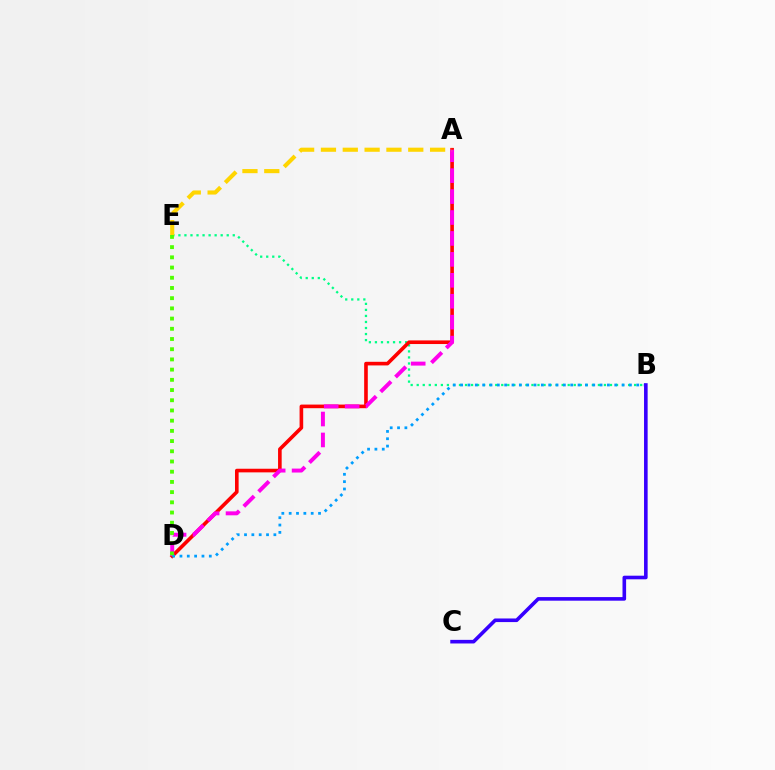{('B', 'E'): [{'color': '#00ff86', 'line_style': 'dotted', 'thickness': 1.64}], ('A', 'D'): [{'color': '#ff0000', 'line_style': 'solid', 'thickness': 2.61}, {'color': '#ff00ed', 'line_style': 'dashed', 'thickness': 2.84}], ('A', 'E'): [{'color': '#ffd500', 'line_style': 'dashed', 'thickness': 2.97}], ('B', 'D'): [{'color': '#009eff', 'line_style': 'dotted', 'thickness': 1.99}], ('D', 'E'): [{'color': '#4fff00', 'line_style': 'dotted', 'thickness': 2.77}], ('B', 'C'): [{'color': '#3700ff', 'line_style': 'solid', 'thickness': 2.6}]}